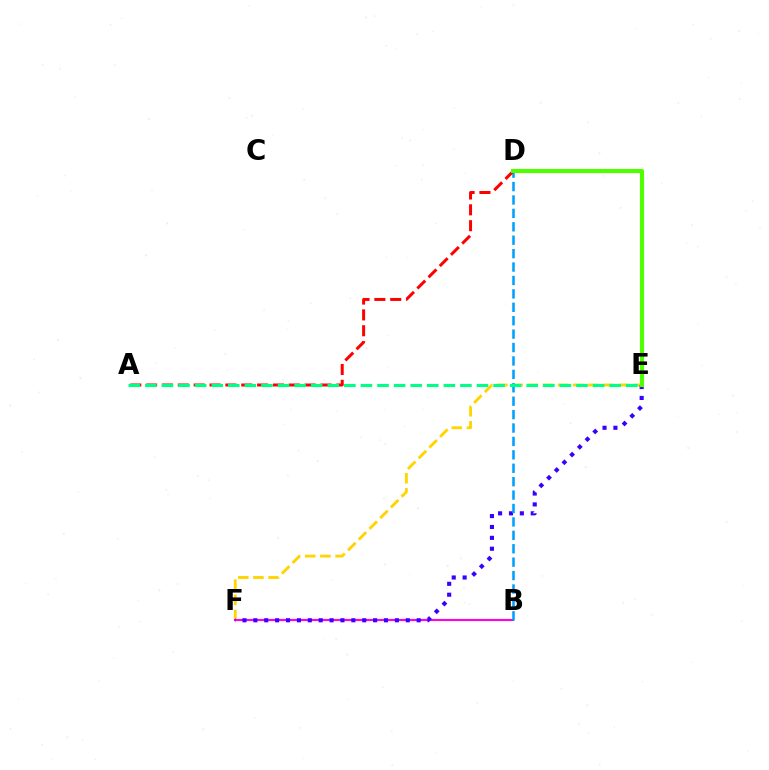{('E', 'F'): [{'color': '#ffd500', 'line_style': 'dashed', 'thickness': 2.06}, {'color': '#3700ff', 'line_style': 'dotted', 'thickness': 2.96}], ('B', 'F'): [{'color': '#ff00ed', 'line_style': 'solid', 'thickness': 1.52}], ('B', 'D'): [{'color': '#009eff', 'line_style': 'dashed', 'thickness': 1.82}], ('A', 'D'): [{'color': '#ff0000', 'line_style': 'dashed', 'thickness': 2.15}], ('A', 'E'): [{'color': '#00ff86', 'line_style': 'dashed', 'thickness': 2.25}], ('D', 'E'): [{'color': '#4fff00', 'line_style': 'solid', 'thickness': 2.99}]}